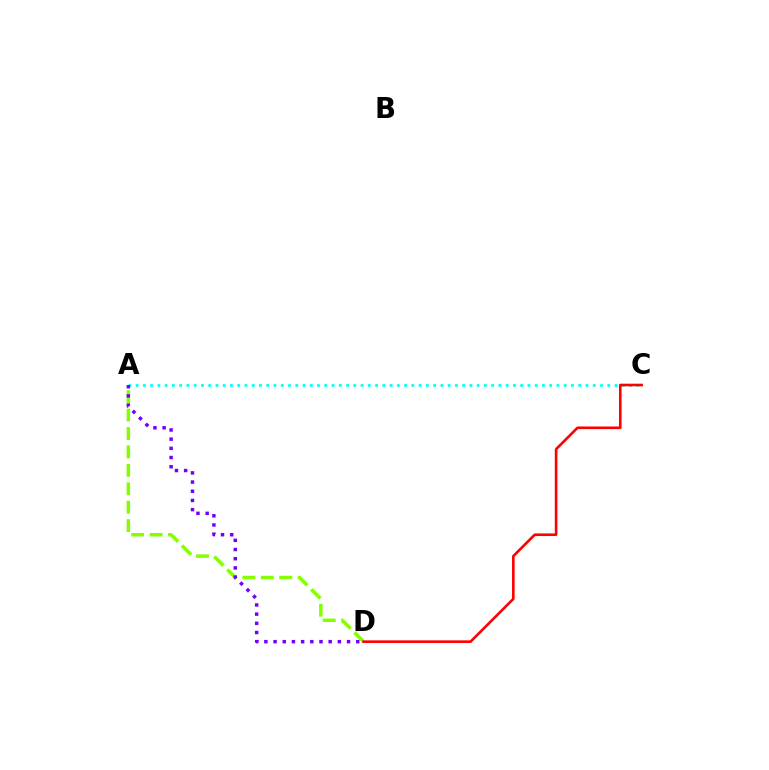{('A', 'D'): [{'color': '#84ff00', 'line_style': 'dashed', 'thickness': 2.5}, {'color': '#7200ff', 'line_style': 'dotted', 'thickness': 2.5}], ('A', 'C'): [{'color': '#00fff6', 'line_style': 'dotted', 'thickness': 1.97}], ('C', 'D'): [{'color': '#ff0000', 'line_style': 'solid', 'thickness': 1.88}]}